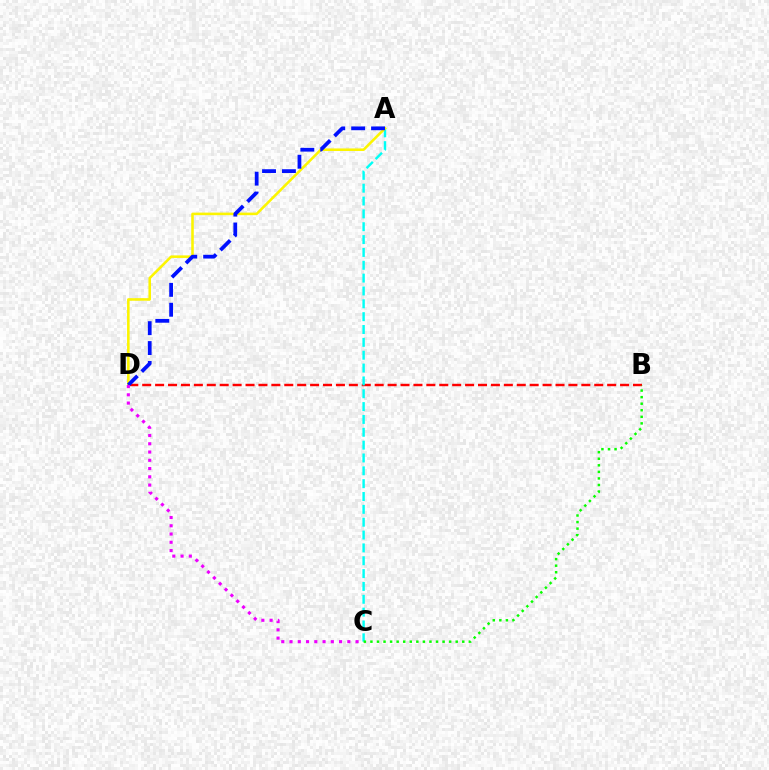{('B', 'D'): [{'color': '#ff0000', 'line_style': 'dashed', 'thickness': 1.75}], ('A', 'C'): [{'color': '#00fff6', 'line_style': 'dashed', 'thickness': 1.75}], ('B', 'C'): [{'color': '#08ff00', 'line_style': 'dotted', 'thickness': 1.78}], ('A', 'D'): [{'color': '#fcf500', 'line_style': 'solid', 'thickness': 1.85}, {'color': '#0010ff', 'line_style': 'dashed', 'thickness': 2.7}], ('C', 'D'): [{'color': '#ee00ff', 'line_style': 'dotted', 'thickness': 2.24}]}